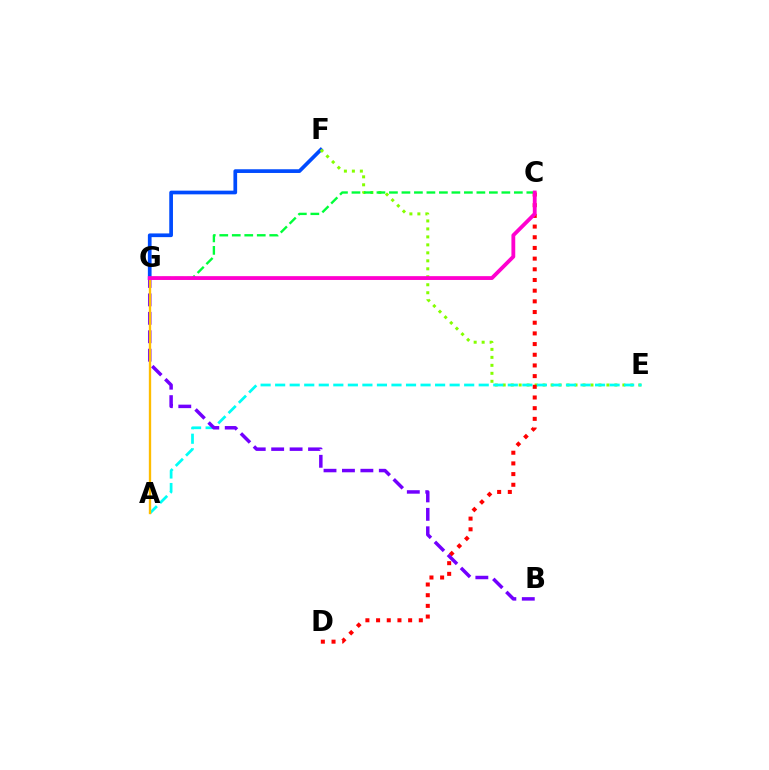{('F', 'G'): [{'color': '#004bff', 'line_style': 'solid', 'thickness': 2.67}], ('E', 'F'): [{'color': '#84ff00', 'line_style': 'dotted', 'thickness': 2.17}], ('C', 'D'): [{'color': '#ff0000', 'line_style': 'dotted', 'thickness': 2.9}], ('C', 'G'): [{'color': '#00ff39', 'line_style': 'dashed', 'thickness': 1.7}, {'color': '#ff00cf', 'line_style': 'solid', 'thickness': 2.75}], ('A', 'E'): [{'color': '#00fff6', 'line_style': 'dashed', 'thickness': 1.98}], ('B', 'G'): [{'color': '#7200ff', 'line_style': 'dashed', 'thickness': 2.5}], ('A', 'G'): [{'color': '#ffbd00', 'line_style': 'solid', 'thickness': 1.68}]}